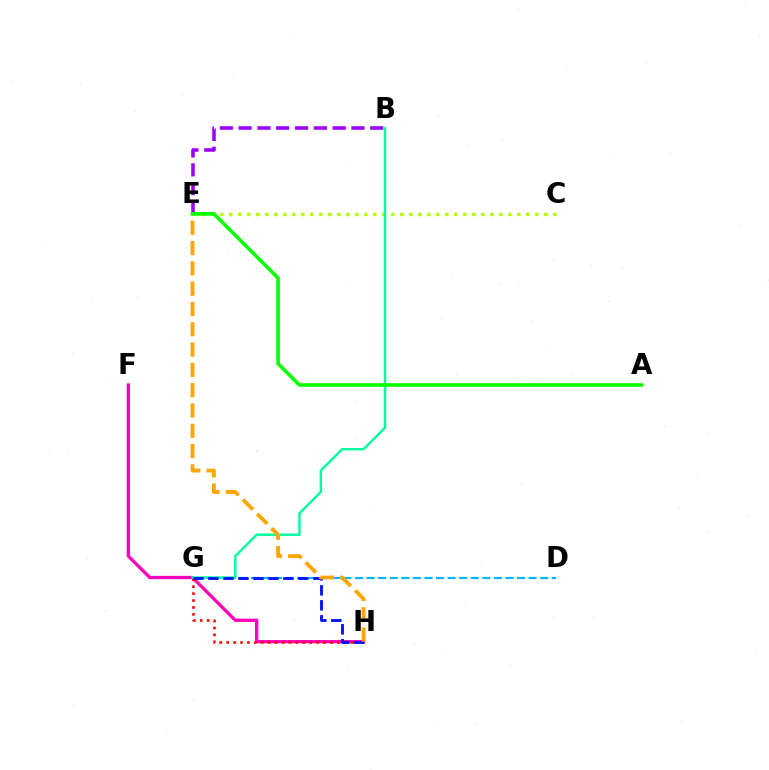{('B', 'E'): [{'color': '#9b00ff', 'line_style': 'dashed', 'thickness': 2.55}], ('C', 'E'): [{'color': '#b3ff00', 'line_style': 'dotted', 'thickness': 2.45}], ('D', 'G'): [{'color': '#00b5ff', 'line_style': 'dashed', 'thickness': 1.57}], ('F', 'H'): [{'color': '#ff00bd', 'line_style': 'solid', 'thickness': 2.35}], ('G', 'H'): [{'color': '#ff0000', 'line_style': 'dotted', 'thickness': 1.88}, {'color': '#0010ff', 'line_style': 'dashed', 'thickness': 2.04}], ('B', 'G'): [{'color': '#00ff9d', 'line_style': 'solid', 'thickness': 1.74}], ('E', 'H'): [{'color': '#ffa500', 'line_style': 'dashed', 'thickness': 2.76}], ('A', 'E'): [{'color': '#08ff00', 'line_style': 'solid', 'thickness': 2.59}]}